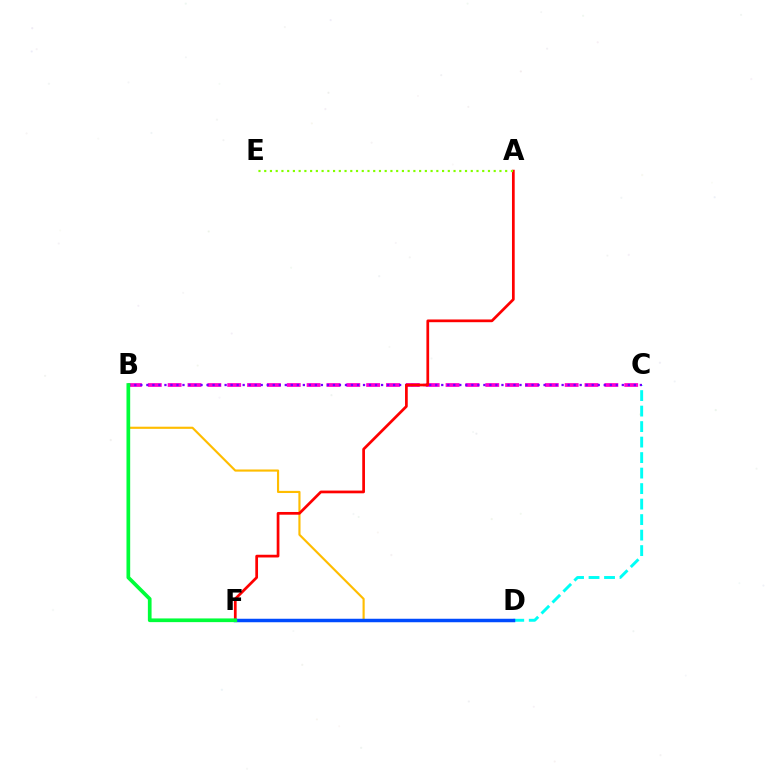{('B', 'D'): [{'color': '#ffbd00', 'line_style': 'solid', 'thickness': 1.54}], ('C', 'D'): [{'color': '#00fff6', 'line_style': 'dashed', 'thickness': 2.11}], ('B', 'C'): [{'color': '#ff00cf', 'line_style': 'dashed', 'thickness': 2.7}, {'color': '#7200ff', 'line_style': 'dotted', 'thickness': 1.64}], ('A', 'F'): [{'color': '#ff0000', 'line_style': 'solid', 'thickness': 1.96}], ('A', 'E'): [{'color': '#84ff00', 'line_style': 'dotted', 'thickness': 1.56}], ('D', 'F'): [{'color': '#004bff', 'line_style': 'solid', 'thickness': 2.51}], ('B', 'F'): [{'color': '#00ff39', 'line_style': 'solid', 'thickness': 2.66}]}